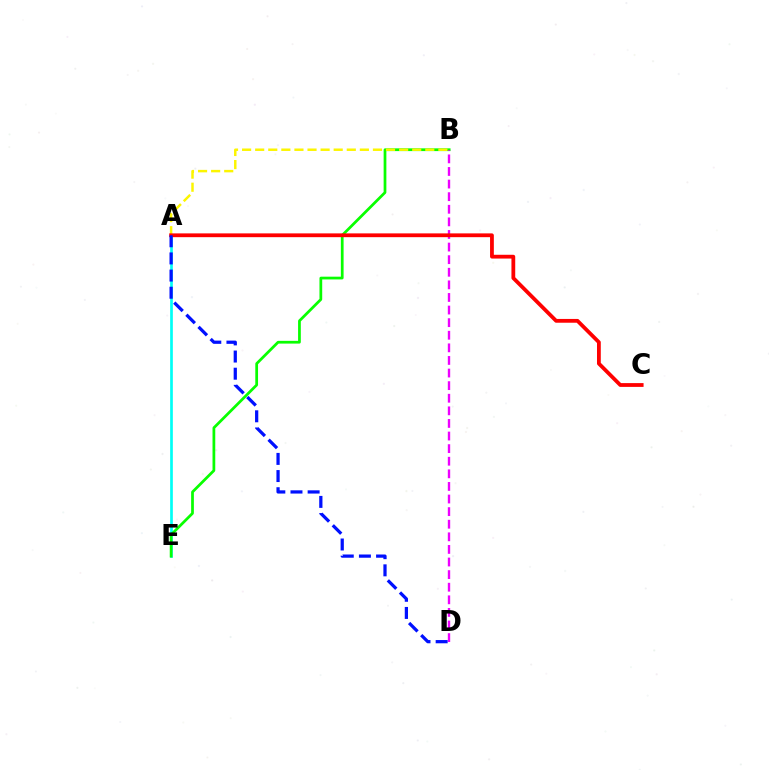{('A', 'E'): [{'color': '#00fff6', 'line_style': 'solid', 'thickness': 1.94}], ('B', 'E'): [{'color': '#08ff00', 'line_style': 'solid', 'thickness': 1.98}], ('B', 'D'): [{'color': '#ee00ff', 'line_style': 'dashed', 'thickness': 1.71}], ('A', 'B'): [{'color': '#fcf500', 'line_style': 'dashed', 'thickness': 1.78}], ('A', 'C'): [{'color': '#ff0000', 'line_style': 'solid', 'thickness': 2.73}], ('A', 'D'): [{'color': '#0010ff', 'line_style': 'dashed', 'thickness': 2.33}]}